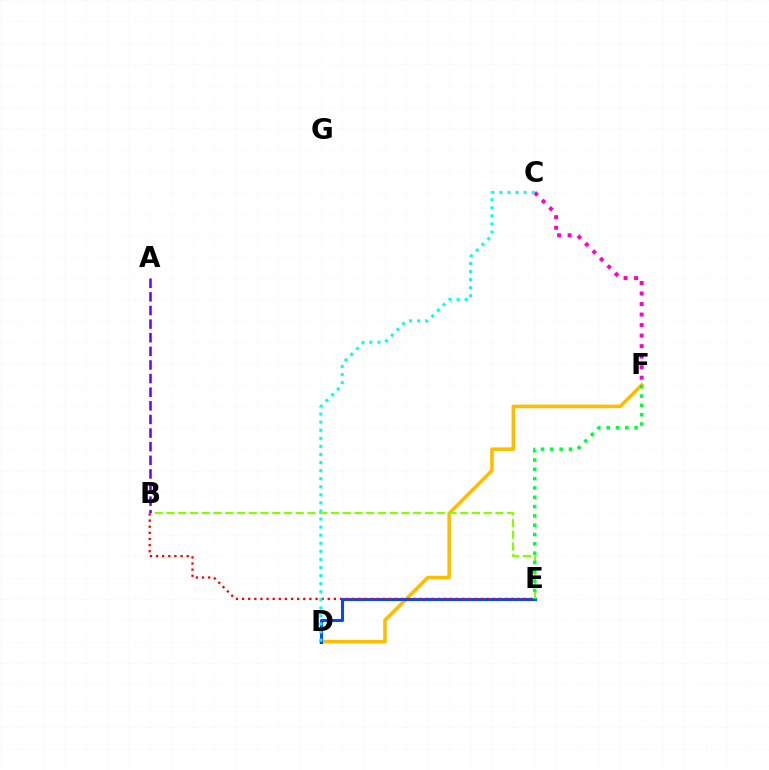{('D', 'F'): [{'color': '#ffbd00', 'line_style': 'solid', 'thickness': 2.57}], ('D', 'E'): [{'color': '#004bff', 'line_style': 'solid', 'thickness': 2.19}], ('B', 'E'): [{'color': '#ff0000', 'line_style': 'dotted', 'thickness': 1.66}, {'color': '#84ff00', 'line_style': 'dashed', 'thickness': 1.6}], ('C', 'F'): [{'color': '#ff00cf', 'line_style': 'dotted', 'thickness': 2.86}], ('E', 'F'): [{'color': '#00ff39', 'line_style': 'dotted', 'thickness': 2.53}], ('C', 'D'): [{'color': '#00fff6', 'line_style': 'dotted', 'thickness': 2.19}], ('A', 'B'): [{'color': '#7200ff', 'line_style': 'dashed', 'thickness': 1.85}]}